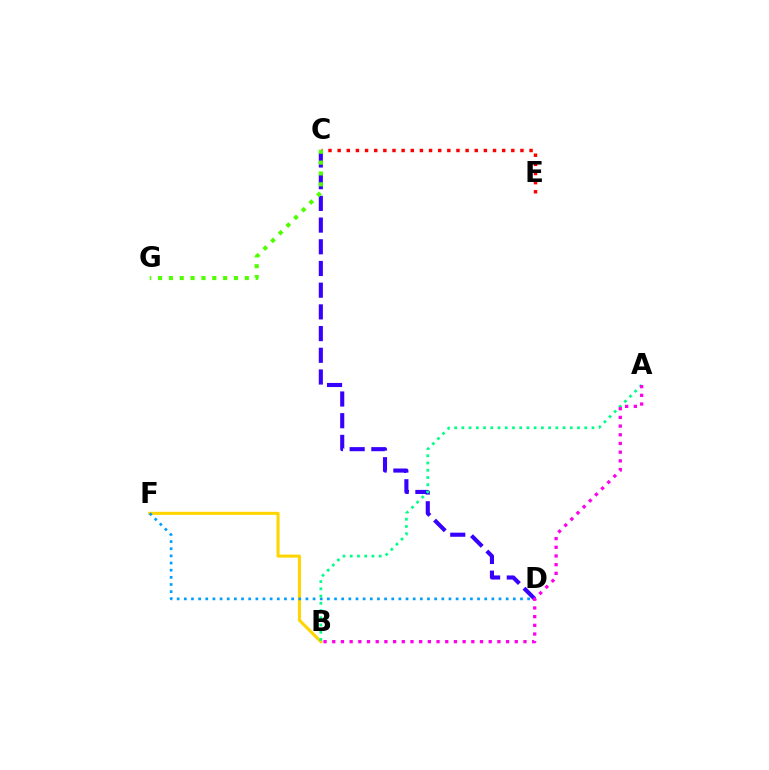{('C', 'D'): [{'color': '#3700ff', 'line_style': 'dashed', 'thickness': 2.95}], ('B', 'F'): [{'color': '#ffd500', 'line_style': 'solid', 'thickness': 2.19}], ('D', 'F'): [{'color': '#009eff', 'line_style': 'dotted', 'thickness': 1.94}], ('C', 'E'): [{'color': '#ff0000', 'line_style': 'dotted', 'thickness': 2.48}], ('A', 'B'): [{'color': '#00ff86', 'line_style': 'dotted', 'thickness': 1.96}, {'color': '#ff00ed', 'line_style': 'dotted', 'thickness': 2.36}], ('C', 'G'): [{'color': '#4fff00', 'line_style': 'dotted', 'thickness': 2.95}]}